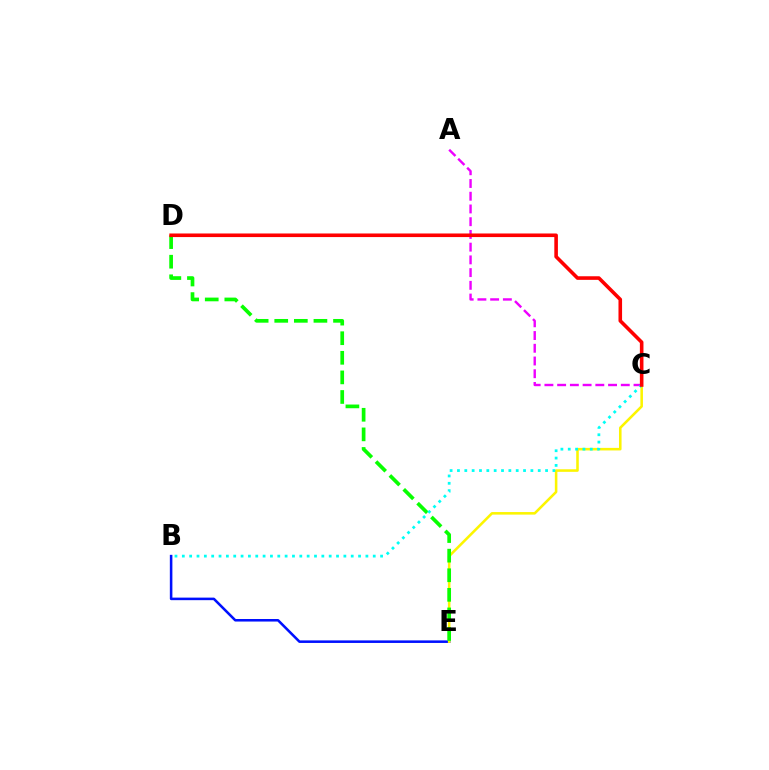{('B', 'E'): [{'color': '#0010ff', 'line_style': 'solid', 'thickness': 1.83}], ('C', 'E'): [{'color': '#fcf500', 'line_style': 'solid', 'thickness': 1.84}], ('A', 'C'): [{'color': '#ee00ff', 'line_style': 'dashed', 'thickness': 1.73}], ('D', 'E'): [{'color': '#08ff00', 'line_style': 'dashed', 'thickness': 2.66}], ('B', 'C'): [{'color': '#00fff6', 'line_style': 'dotted', 'thickness': 2.0}], ('C', 'D'): [{'color': '#ff0000', 'line_style': 'solid', 'thickness': 2.59}]}